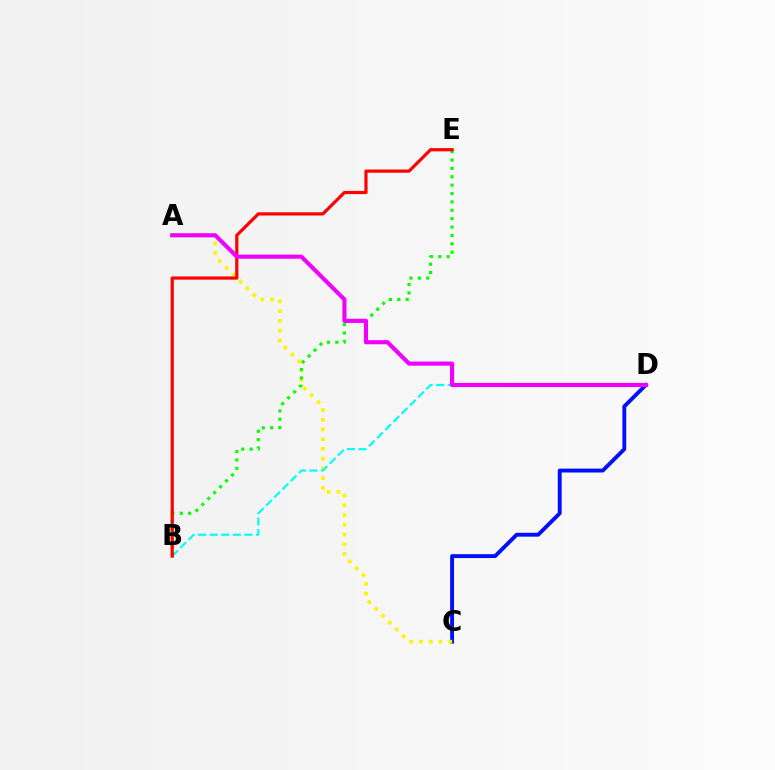{('C', 'D'): [{'color': '#0010ff', 'line_style': 'solid', 'thickness': 2.79}], ('A', 'C'): [{'color': '#fcf500', 'line_style': 'dotted', 'thickness': 2.65}], ('B', 'D'): [{'color': '#00fff6', 'line_style': 'dashed', 'thickness': 1.57}], ('B', 'E'): [{'color': '#08ff00', 'line_style': 'dotted', 'thickness': 2.28}, {'color': '#ff0000', 'line_style': 'solid', 'thickness': 2.3}], ('A', 'D'): [{'color': '#ee00ff', 'line_style': 'solid', 'thickness': 2.97}]}